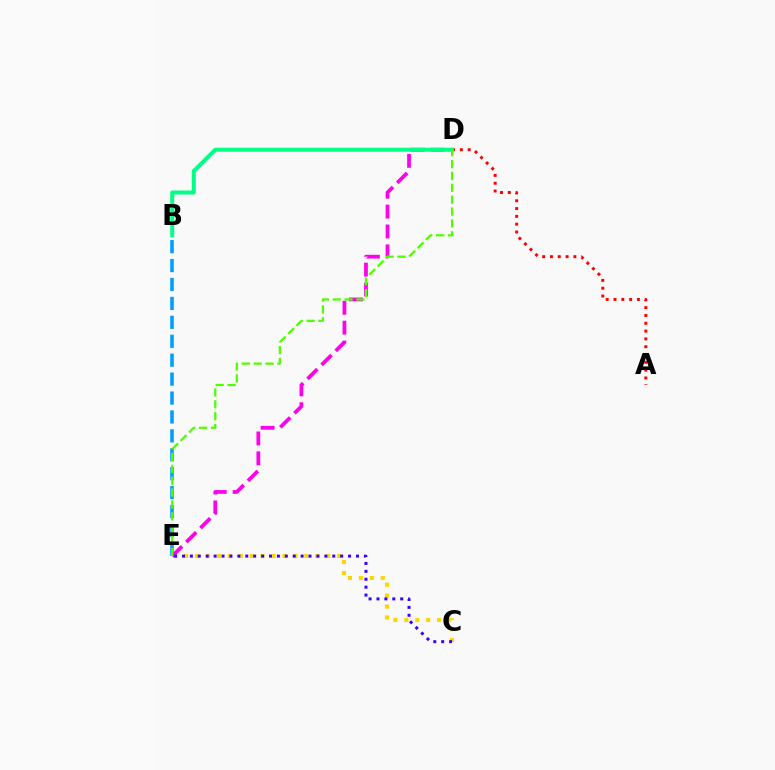{('C', 'E'): [{'color': '#ffd500', 'line_style': 'dotted', 'thickness': 2.97}, {'color': '#3700ff', 'line_style': 'dotted', 'thickness': 2.15}], ('B', 'E'): [{'color': '#009eff', 'line_style': 'dashed', 'thickness': 2.57}], ('A', 'D'): [{'color': '#ff0000', 'line_style': 'dotted', 'thickness': 2.12}], ('D', 'E'): [{'color': '#ff00ed', 'line_style': 'dashed', 'thickness': 2.7}, {'color': '#4fff00', 'line_style': 'dashed', 'thickness': 1.61}], ('B', 'D'): [{'color': '#00ff86', 'line_style': 'solid', 'thickness': 2.86}]}